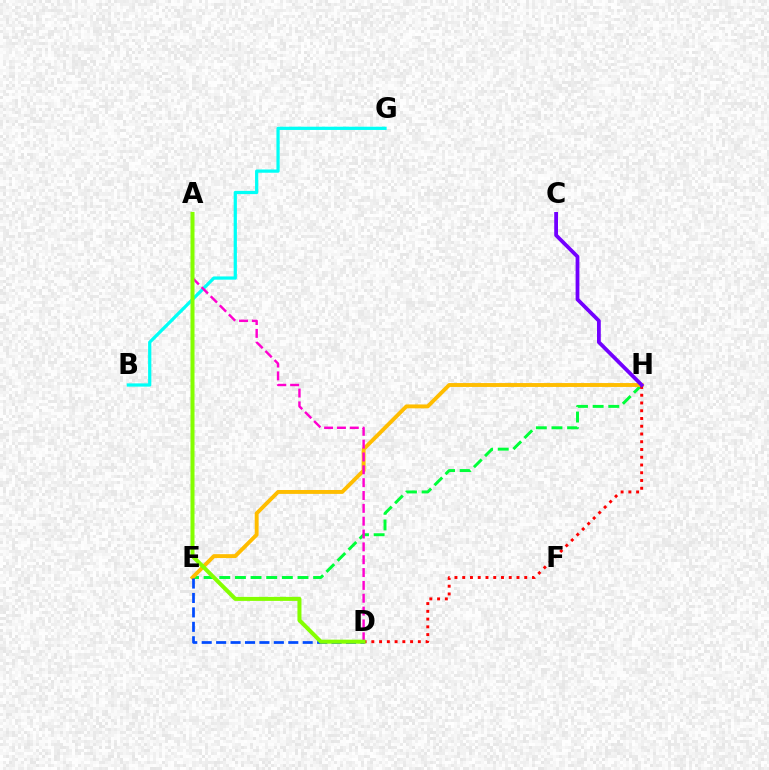{('E', 'H'): [{'color': '#00ff39', 'line_style': 'dashed', 'thickness': 2.13}, {'color': '#ffbd00', 'line_style': 'solid', 'thickness': 2.81}], ('B', 'G'): [{'color': '#00fff6', 'line_style': 'solid', 'thickness': 2.33}], ('A', 'D'): [{'color': '#ff00cf', 'line_style': 'dashed', 'thickness': 1.74}, {'color': '#84ff00', 'line_style': 'solid', 'thickness': 2.89}], ('D', 'E'): [{'color': '#004bff', 'line_style': 'dashed', 'thickness': 1.96}], ('D', 'H'): [{'color': '#ff0000', 'line_style': 'dotted', 'thickness': 2.11}], ('C', 'H'): [{'color': '#7200ff', 'line_style': 'solid', 'thickness': 2.72}]}